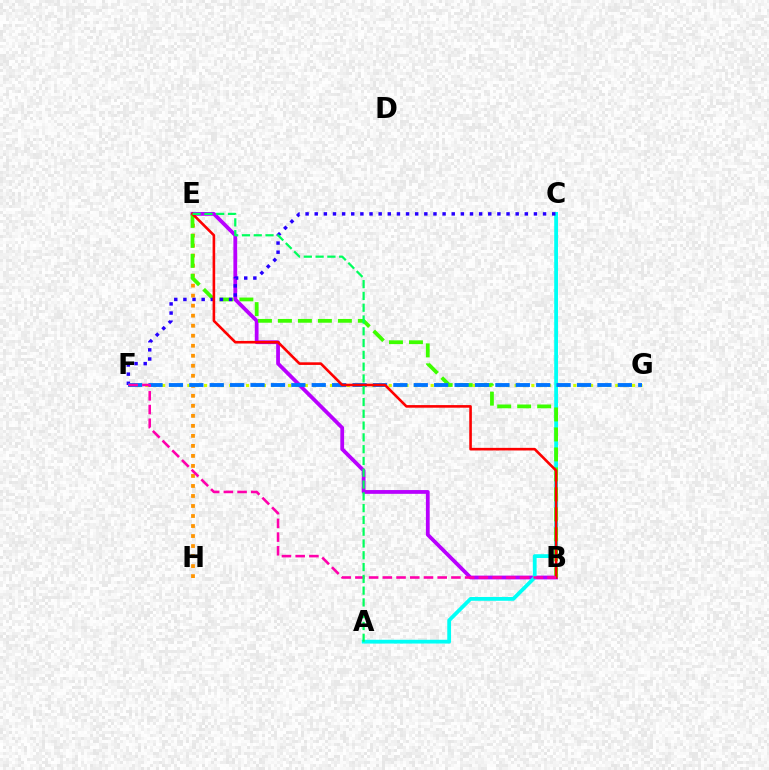{('F', 'G'): [{'color': '#d1ff00', 'line_style': 'dotted', 'thickness': 2.28}, {'color': '#0074ff', 'line_style': 'dashed', 'thickness': 2.77}], ('B', 'E'): [{'color': '#b900ff', 'line_style': 'solid', 'thickness': 2.72}, {'color': '#3dff00', 'line_style': 'dashed', 'thickness': 2.71}, {'color': '#ff0000', 'line_style': 'solid', 'thickness': 1.88}], ('A', 'C'): [{'color': '#00fff6', 'line_style': 'solid', 'thickness': 2.73}], ('E', 'H'): [{'color': '#ff9400', 'line_style': 'dotted', 'thickness': 2.72}], ('C', 'F'): [{'color': '#2500ff', 'line_style': 'dotted', 'thickness': 2.48}], ('B', 'F'): [{'color': '#ff00ac', 'line_style': 'dashed', 'thickness': 1.86}], ('A', 'E'): [{'color': '#00ff5c', 'line_style': 'dashed', 'thickness': 1.6}]}